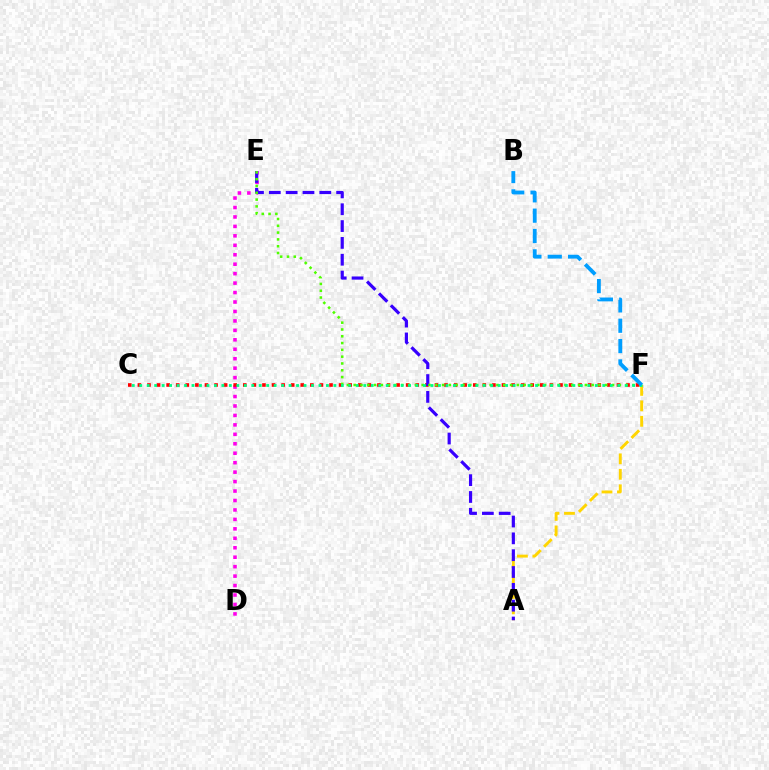{('A', 'F'): [{'color': '#ffd500', 'line_style': 'dashed', 'thickness': 2.1}], ('D', 'E'): [{'color': '#ff00ed', 'line_style': 'dotted', 'thickness': 2.57}], ('C', 'F'): [{'color': '#ff0000', 'line_style': 'dotted', 'thickness': 2.6}, {'color': '#00ff86', 'line_style': 'dotted', 'thickness': 2.03}], ('A', 'E'): [{'color': '#3700ff', 'line_style': 'dashed', 'thickness': 2.29}], ('E', 'F'): [{'color': '#4fff00', 'line_style': 'dotted', 'thickness': 1.85}], ('B', 'F'): [{'color': '#009eff', 'line_style': 'dashed', 'thickness': 2.76}]}